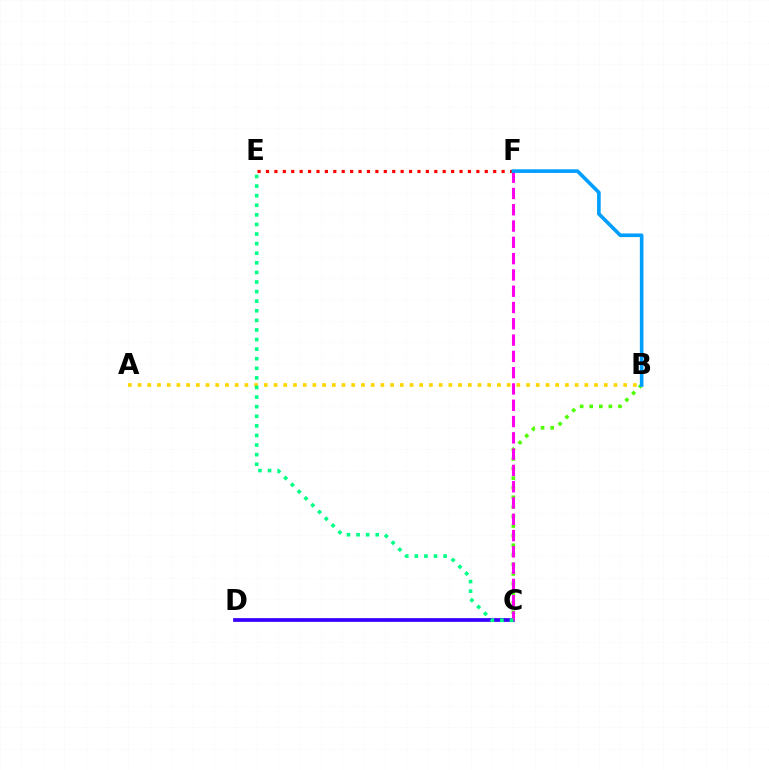{('C', 'D'): [{'color': '#3700ff', 'line_style': 'solid', 'thickness': 2.68}], ('B', 'C'): [{'color': '#4fff00', 'line_style': 'dotted', 'thickness': 2.6}], ('A', 'B'): [{'color': '#ffd500', 'line_style': 'dotted', 'thickness': 2.64}], ('C', 'F'): [{'color': '#ff00ed', 'line_style': 'dashed', 'thickness': 2.21}], ('C', 'E'): [{'color': '#00ff86', 'line_style': 'dotted', 'thickness': 2.61}], ('E', 'F'): [{'color': '#ff0000', 'line_style': 'dotted', 'thickness': 2.29}], ('B', 'F'): [{'color': '#009eff', 'line_style': 'solid', 'thickness': 2.61}]}